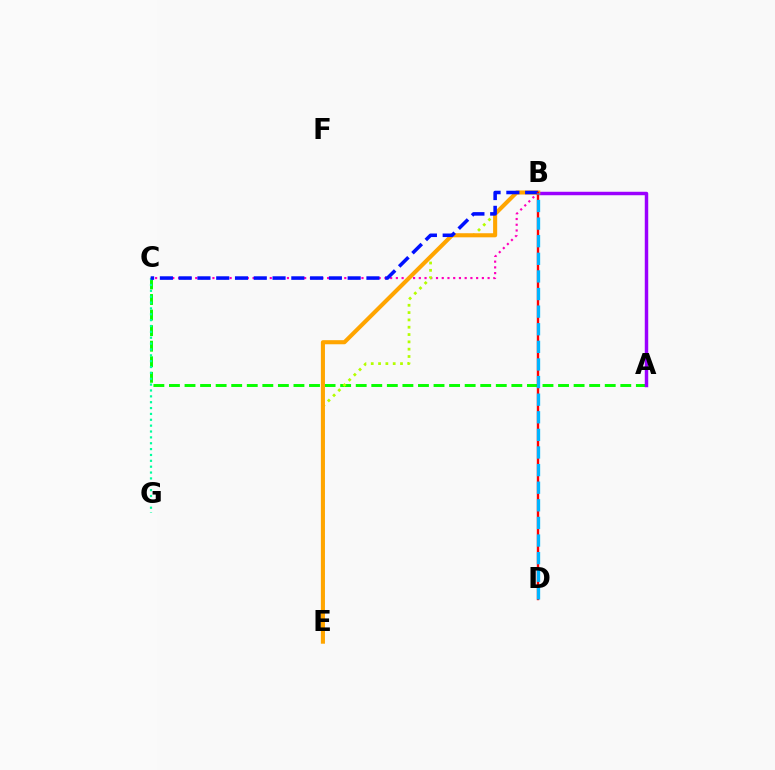{('A', 'C'): [{'color': '#08ff00', 'line_style': 'dashed', 'thickness': 2.11}], ('B', 'C'): [{'color': '#ff00bd', 'line_style': 'dotted', 'thickness': 1.56}, {'color': '#0010ff', 'line_style': 'dashed', 'thickness': 2.55}], ('A', 'B'): [{'color': '#9b00ff', 'line_style': 'solid', 'thickness': 2.49}], ('C', 'G'): [{'color': '#00ff9d', 'line_style': 'dotted', 'thickness': 1.59}], ('B', 'E'): [{'color': '#b3ff00', 'line_style': 'dotted', 'thickness': 1.99}, {'color': '#ffa500', 'line_style': 'solid', 'thickness': 2.94}], ('B', 'D'): [{'color': '#ff0000', 'line_style': 'solid', 'thickness': 1.71}, {'color': '#00b5ff', 'line_style': 'dashed', 'thickness': 2.39}]}